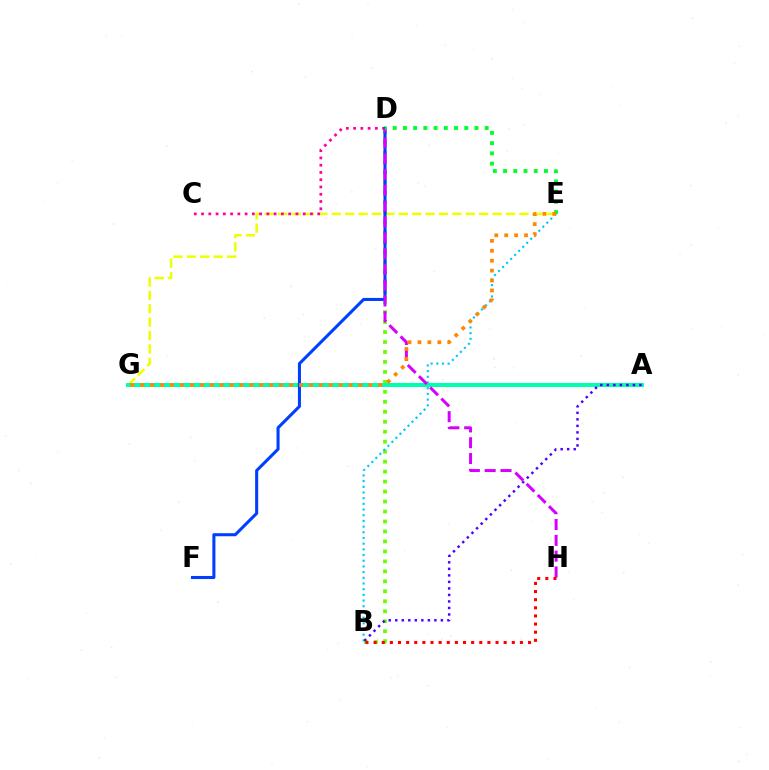{('E', 'G'): [{'color': '#eeff00', 'line_style': 'dashed', 'thickness': 1.82}, {'color': '#ff8800', 'line_style': 'dotted', 'thickness': 2.69}], ('B', 'D'): [{'color': '#66ff00', 'line_style': 'dotted', 'thickness': 2.71}], ('C', 'D'): [{'color': '#ff00a0', 'line_style': 'dotted', 'thickness': 1.97}], ('B', 'E'): [{'color': '#00c7ff', 'line_style': 'dotted', 'thickness': 1.55}], ('A', 'G'): [{'color': '#00ffaf', 'line_style': 'solid', 'thickness': 2.89}], ('D', 'F'): [{'color': '#003fff', 'line_style': 'solid', 'thickness': 2.2}], ('A', 'B'): [{'color': '#4f00ff', 'line_style': 'dotted', 'thickness': 1.77}], ('D', 'H'): [{'color': '#d600ff', 'line_style': 'dashed', 'thickness': 2.15}], ('D', 'E'): [{'color': '#00ff27', 'line_style': 'dotted', 'thickness': 2.78}], ('B', 'H'): [{'color': '#ff0000', 'line_style': 'dotted', 'thickness': 2.21}]}